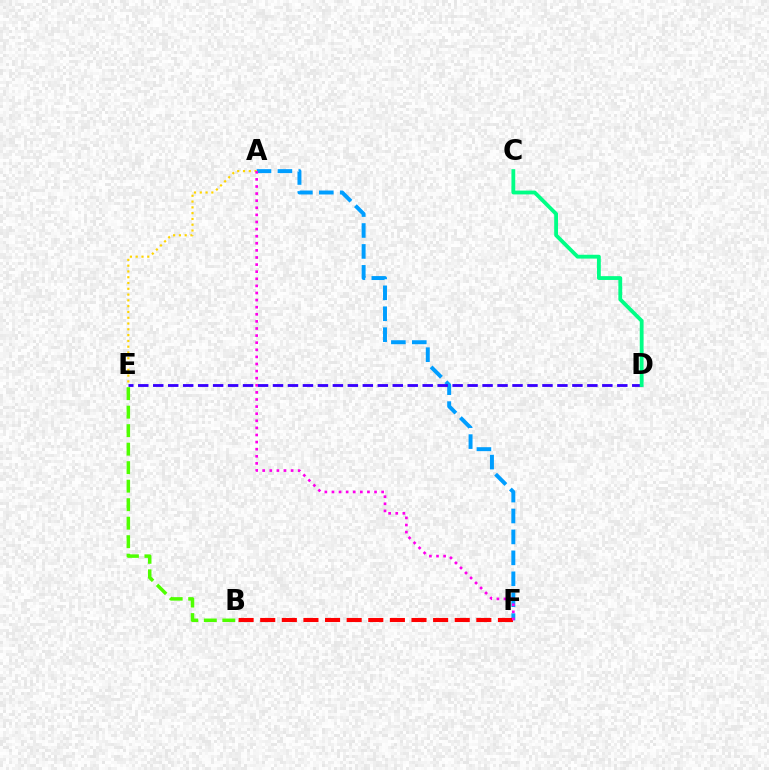{('A', 'F'): [{'color': '#009eff', 'line_style': 'dashed', 'thickness': 2.84}, {'color': '#ff00ed', 'line_style': 'dotted', 'thickness': 1.93}], ('D', 'E'): [{'color': '#3700ff', 'line_style': 'dashed', 'thickness': 2.03}], ('B', 'E'): [{'color': '#4fff00', 'line_style': 'dashed', 'thickness': 2.51}], ('B', 'F'): [{'color': '#ff0000', 'line_style': 'dashed', 'thickness': 2.94}], ('A', 'E'): [{'color': '#ffd500', 'line_style': 'dotted', 'thickness': 1.57}], ('C', 'D'): [{'color': '#00ff86', 'line_style': 'solid', 'thickness': 2.75}]}